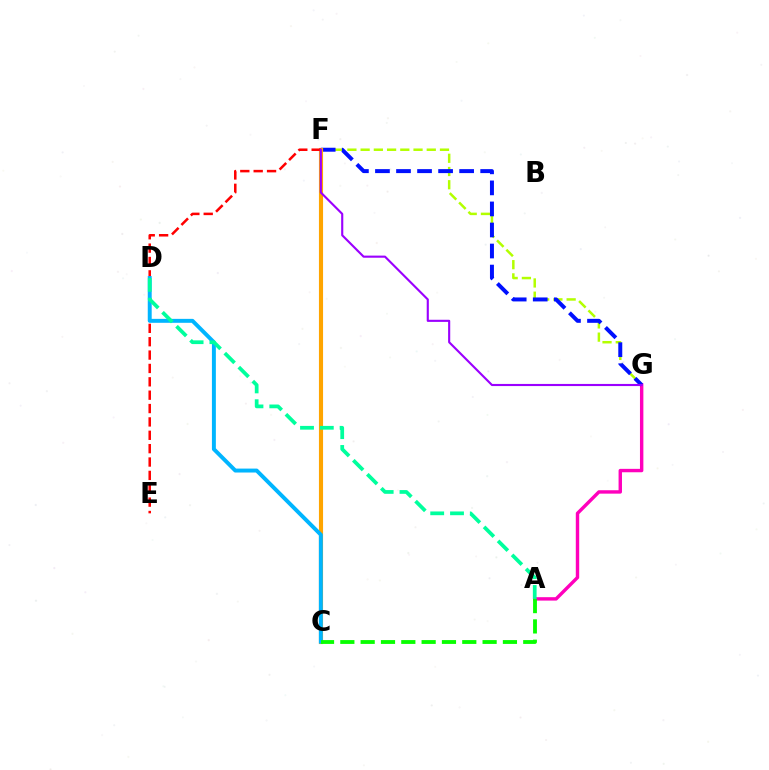{('F', 'G'): [{'color': '#b3ff00', 'line_style': 'dashed', 'thickness': 1.8}, {'color': '#0010ff', 'line_style': 'dashed', 'thickness': 2.86}, {'color': '#9b00ff', 'line_style': 'solid', 'thickness': 1.53}], ('A', 'G'): [{'color': '#ff00bd', 'line_style': 'solid', 'thickness': 2.46}], ('C', 'F'): [{'color': '#ffa500', 'line_style': 'solid', 'thickness': 2.97}], ('E', 'F'): [{'color': '#ff0000', 'line_style': 'dashed', 'thickness': 1.82}], ('C', 'D'): [{'color': '#00b5ff', 'line_style': 'solid', 'thickness': 2.84}], ('A', 'D'): [{'color': '#00ff9d', 'line_style': 'dashed', 'thickness': 2.69}], ('A', 'C'): [{'color': '#08ff00', 'line_style': 'dashed', 'thickness': 2.76}]}